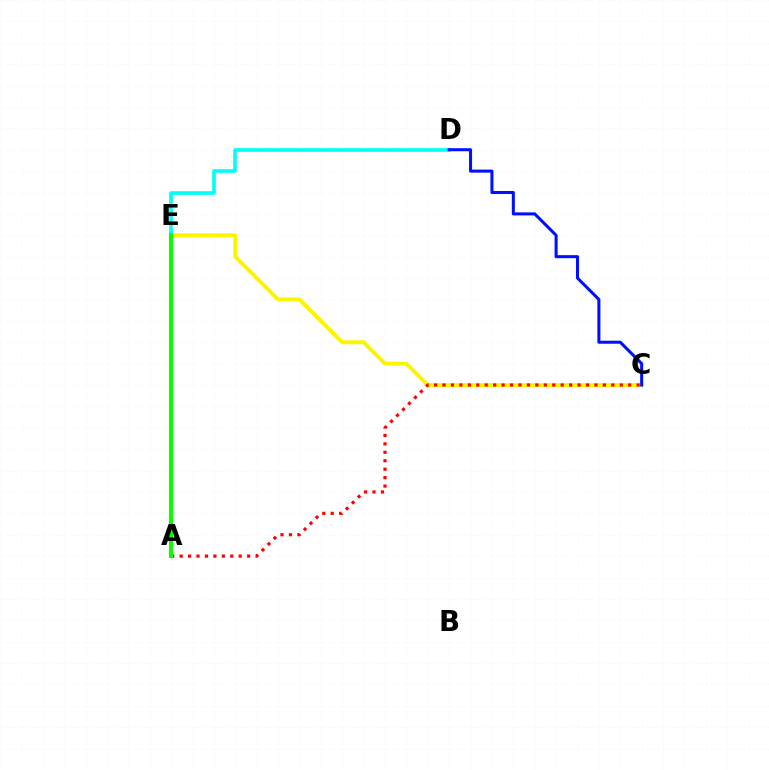{('D', 'E'): [{'color': '#00fff6', 'line_style': 'solid', 'thickness': 2.63}], ('C', 'E'): [{'color': '#fcf500', 'line_style': 'solid', 'thickness': 2.82}], ('A', 'E'): [{'color': '#ee00ff', 'line_style': 'solid', 'thickness': 2.6}, {'color': '#08ff00', 'line_style': 'solid', 'thickness': 2.92}], ('C', 'D'): [{'color': '#0010ff', 'line_style': 'solid', 'thickness': 2.19}], ('A', 'C'): [{'color': '#ff0000', 'line_style': 'dotted', 'thickness': 2.29}]}